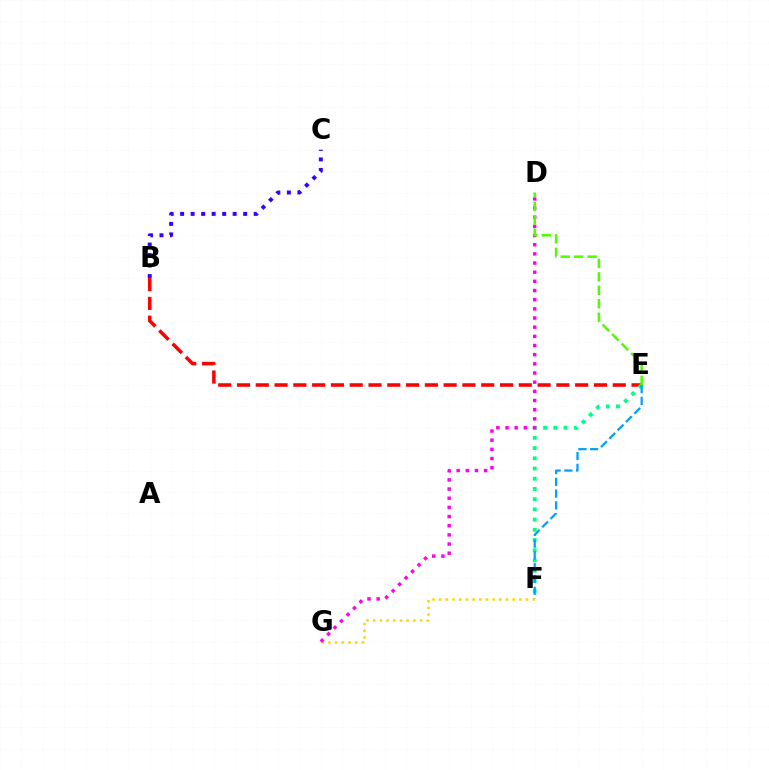{('F', 'G'): [{'color': '#ffd500', 'line_style': 'dotted', 'thickness': 1.82}], ('B', 'E'): [{'color': '#ff0000', 'line_style': 'dashed', 'thickness': 2.55}], ('E', 'F'): [{'color': '#00ff86', 'line_style': 'dotted', 'thickness': 2.78}, {'color': '#009eff', 'line_style': 'dashed', 'thickness': 1.6}], ('B', 'C'): [{'color': '#3700ff', 'line_style': 'dotted', 'thickness': 2.86}], ('D', 'G'): [{'color': '#ff00ed', 'line_style': 'dotted', 'thickness': 2.49}], ('D', 'E'): [{'color': '#4fff00', 'line_style': 'dashed', 'thickness': 1.83}]}